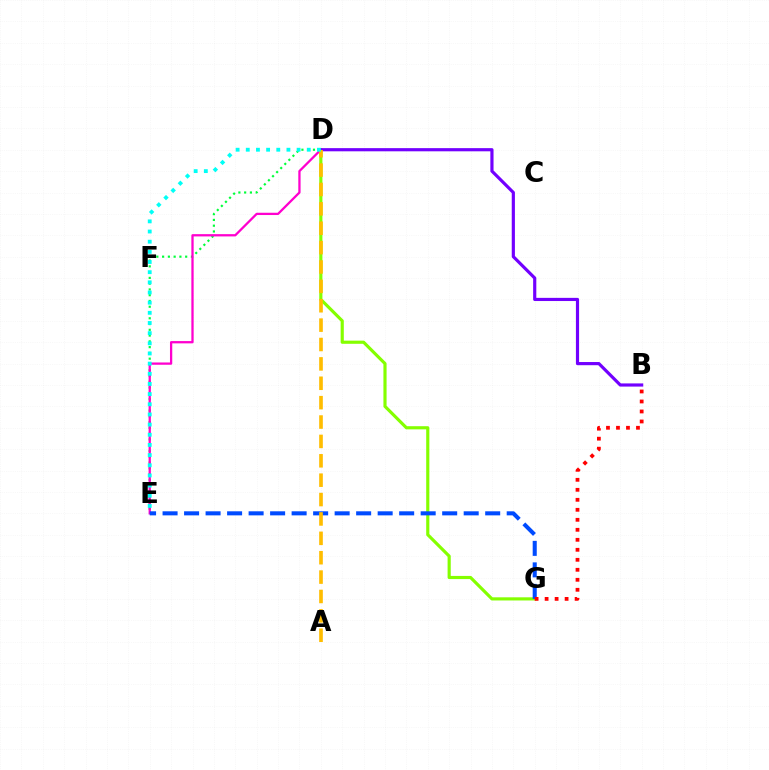{('D', 'E'): [{'color': '#00ff39', 'line_style': 'dotted', 'thickness': 1.57}, {'color': '#ff00cf', 'line_style': 'solid', 'thickness': 1.64}, {'color': '#00fff6', 'line_style': 'dotted', 'thickness': 2.76}], ('D', 'G'): [{'color': '#84ff00', 'line_style': 'solid', 'thickness': 2.27}], ('B', 'D'): [{'color': '#7200ff', 'line_style': 'solid', 'thickness': 2.28}], ('E', 'G'): [{'color': '#004bff', 'line_style': 'dashed', 'thickness': 2.92}], ('A', 'D'): [{'color': '#ffbd00', 'line_style': 'dashed', 'thickness': 2.63}], ('B', 'G'): [{'color': '#ff0000', 'line_style': 'dotted', 'thickness': 2.72}]}